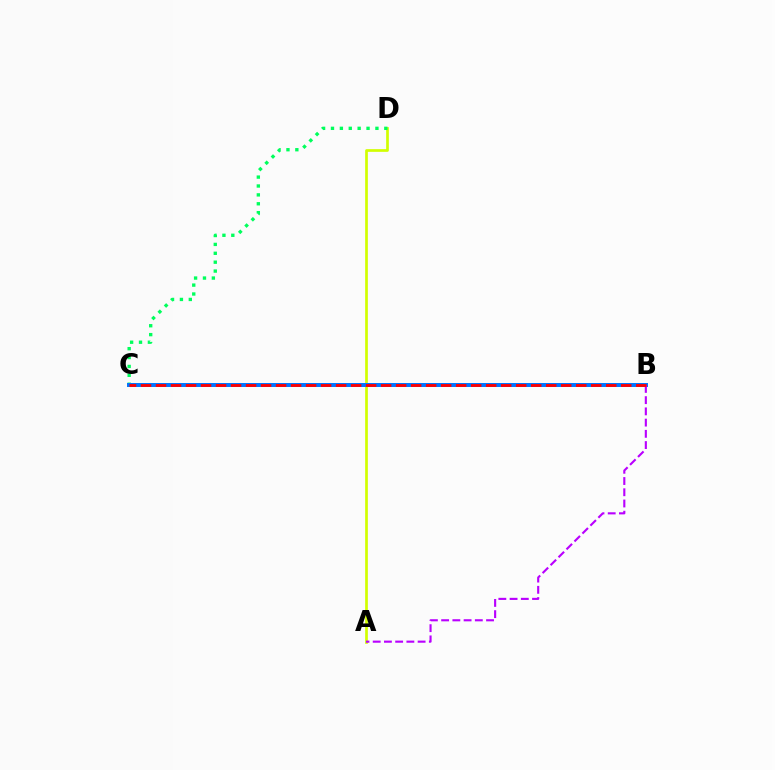{('A', 'D'): [{'color': '#d1ff00', 'line_style': 'solid', 'thickness': 1.95}], ('C', 'D'): [{'color': '#00ff5c', 'line_style': 'dotted', 'thickness': 2.42}], ('B', 'C'): [{'color': '#0074ff', 'line_style': 'solid', 'thickness': 2.86}, {'color': '#ff0000', 'line_style': 'dashed', 'thickness': 2.04}], ('A', 'B'): [{'color': '#b900ff', 'line_style': 'dashed', 'thickness': 1.53}]}